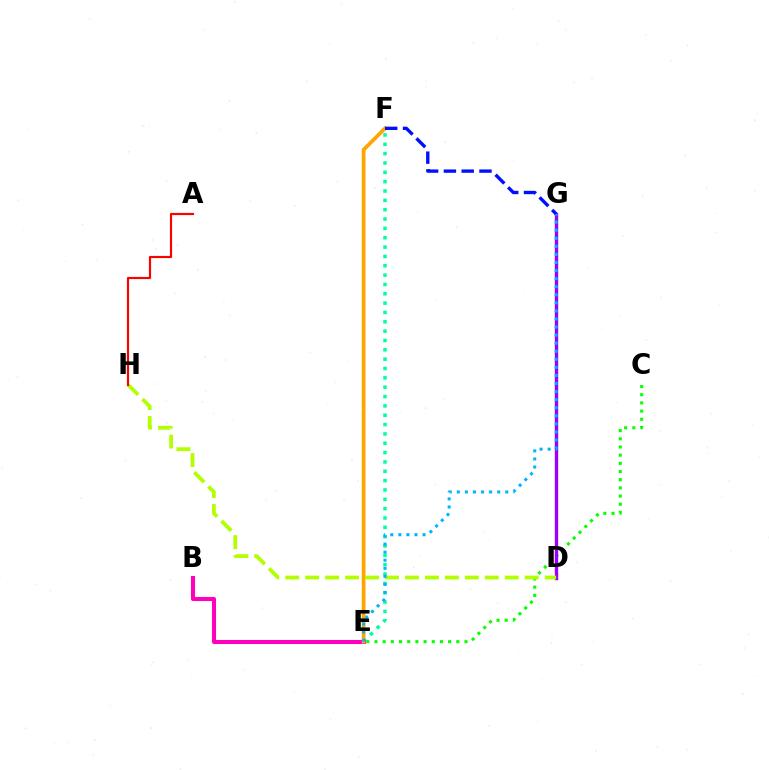{('C', 'E'): [{'color': '#08ff00', 'line_style': 'dotted', 'thickness': 2.22}], ('E', 'F'): [{'color': '#00ff9d', 'line_style': 'dotted', 'thickness': 2.54}, {'color': '#ffa500', 'line_style': 'solid', 'thickness': 2.69}], ('B', 'E'): [{'color': '#ff00bd', 'line_style': 'solid', 'thickness': 2.93}], ('D', 'G'): [{'color': '#9b00ff', 'line_style': 'solid', 'thickness': 2.43}], ('D', 'H'): [{'color': '#b3ff00', 'line_style': 'dashed', 'thickness': 2.71}], ('A', 'H'): [{'color': '#ff0000', 'line_style': 'solid', 'thickness': 1.56}], ('E', 'G'): [{'color': '#00b5ff', 'line_style': 'dotted', 'thickness': 2.19}], ('F', 'G'): [{'color': '#0010ff', 'line_style': 'dashed', 'thickness': 2.42}]}